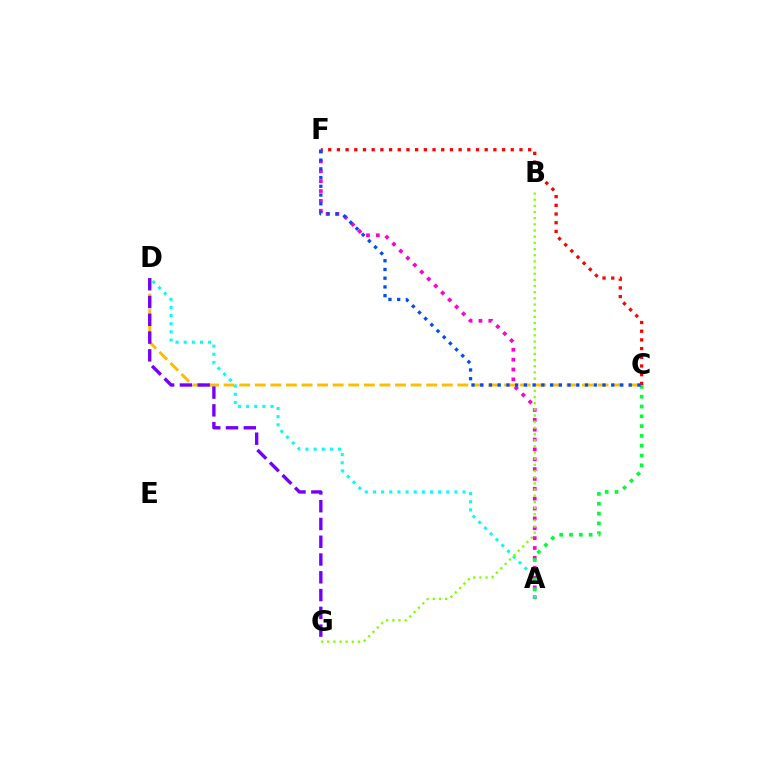{('C', 'D'): [{'color': '#ffbd00', 'line_style': 'dashed', 'thickness': 2.12}], ('A', 'F'): [{'color': '#ff00cf', 'line_style': 'dotted', 'thickness': 2.68}], ('D', 'G'): [{'color': '#7200ff', 'line_style': 'dashed', 'thickness': 2.41}], ('A', 'D'): [{'color': '#00fff6', 'line_style': 'dotted', 'thickness': 2.21}], ('A', 'C'): [{'color': '#00ff39', 'line_style': 'dotted', 'thickness': 2.67}], ('B', 'G'): [{'color': '#84ff00', 'line_style': 'dotted', 'thickness': 1.68}], ('C', 'F'): [{'color': '#ff0000', 'line_style': 'dotted', 'thickness': 2.36}, {'color': '#004bff', 'line_style': 'dotted', 'thickness': 2.37}]}